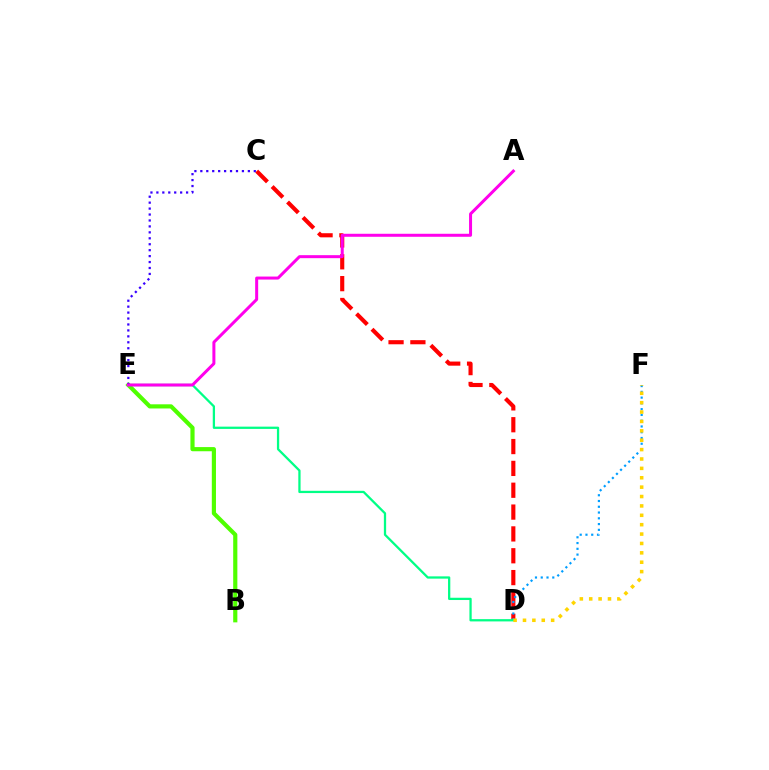{('C', 'D'): [{'color': '#ff0000', 'line_style': 'dashed', 'thickness': 2.97}], ('D', 'F'): [{'color': '#009eff', 'line_style': 'dotted', 'thickness': 1.57}, {'color': '#ffd500', 'line_style': 'dotted', 'thickness': 2.55}], ('B', 'E'): [{'color': '#4fff00', 'line_style': 'solid', 'thickness': 3.0}], ('D', 'E'): [{'color': '#00ff86', 'line_style': 'solid', 'thickness': 1.64}], ('C', 'E'): [{'color': '#3700ff', 'line_style': 'dotted', 'thickness': 1.61}], ('A', 'E'): [{'color': '#ff00ed', 'line_style': 'solid', 'thickness': 2.16}]}